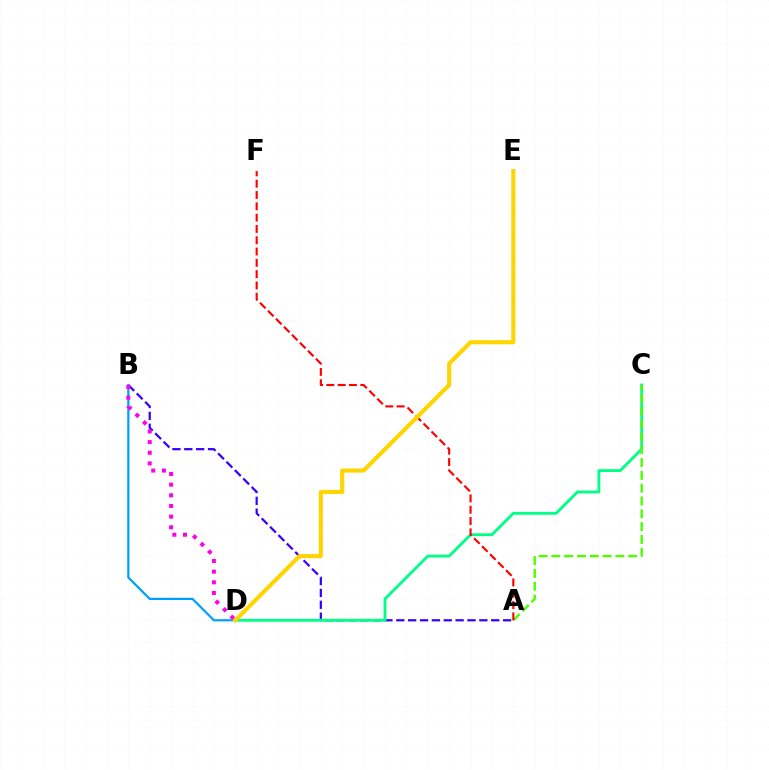{('A', 'B'): [{'color': '#3700ff', 'line_style': 'dashed', 'thickness': 1.61}], ('B', 'D'): [{'color': '#009eff', 'line_style': 'solid', 'thickness': 1.59}, {'color': '#ff00ed', 'line_style': 'dotted', 'thickness': 2.9}], ('C', 'D'): [{'color': '#00ff86', 'line_style': 'solid', 'thickness': 2.05}], ('A', 'C'): [{'color': '#4fff00', 'line_style': 'dashed', 'thickness': 1.74}], ('A', 'F'): [{'color': '#ff0000', 'line_style': 'dashed', 'thickness': 1.54}], ('D', 'E'): [{'color': '#ffd500', 'line_style': 'solid', 'thickness': 2.96}]}